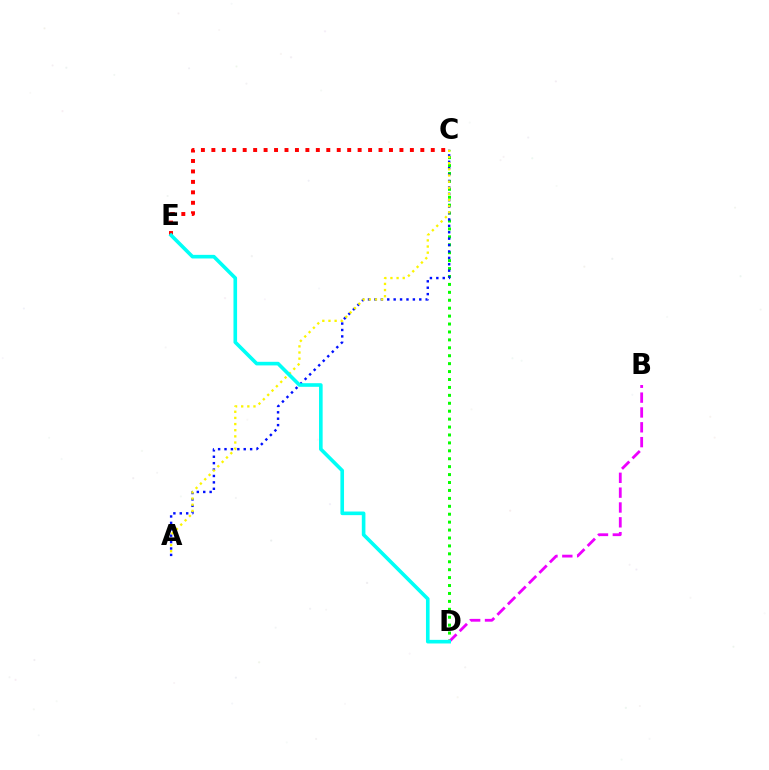{('C', 'E'): [{'color': '#ff0000', 'line_style': 'dotted', 'thickness': 2.84}], ('C', 'D'): [{'color': '#08ff00', 'line_style': 'dotted', 'thickness': 2.15}], ('B', 'D'): [{'color': '#ee00ff', 'line_style': 'dashed', 'thickness': 2.02}], ('A', 'C'): [{'color': '#0010ff', 'line_style': 'dotted', 'thickness': 1.74}, {'color': '#fcf500', 'line_style': 'dotted', 'thickness': 1.67}], ('D', 'E'): [{'color': '#00fff6', 'line_style': 'solid', 'thickness': 2.6}]}